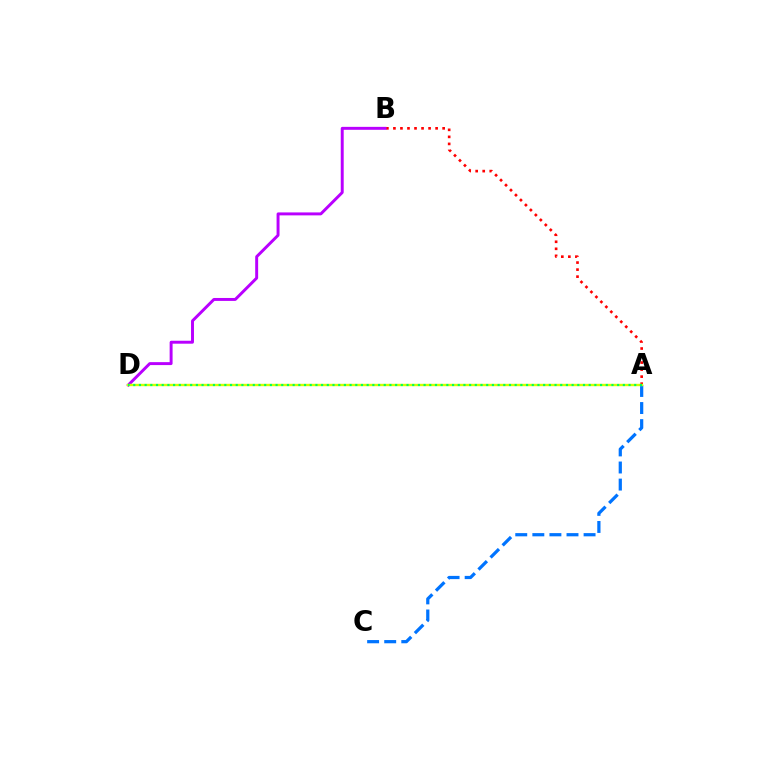{('A', 'B'): [{'color': '#ff0000', 'line_style': 'dotted', 'thickness': 1.91}], ('B', 'D'): [{'color': '#b900ff', 'line_style': 'solid', 'thickness': 2.12}], ('A', 'C'): [{'color': '#0074ff', 'line_style': 'dashed', 'thickness': 2.32}], ('A', 'D'): [{'color': '#d1ff00', 'line_style': 'solid', 'thickness': 1.72}, {'color': '#00ff5c', 'line_style': 'dotted', 'thickness': 1.55}]}